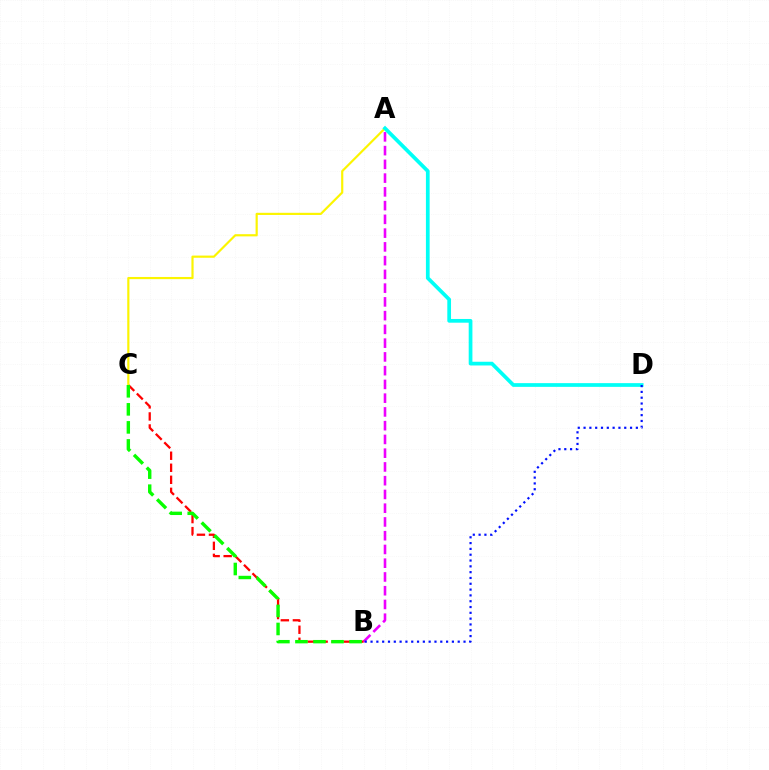{('A', 'B'): [{'color': '#ee00ff', 'line_style': 'dashed', 'thickness': 1.87}], ('B', 'C'): [{'color': '#ff0000', 'line_style': 'dashed', 'thickness': 1.63}, {'color': '#08ff00', 'line_style': 'dashed', 'thickness': 2.45}], ('A', 'C'): [{'color': '#fcf500', 'line_style': 'solid', 'thickness': 1.57}], ('A', 'D'): [{'color': '#00fff6', 'line_style': 'solid', 'thickness': 2.68}], ('B', 'D'): [{'color': '#0010ff', 'line_style': 'dotted', 'thickness': 1.58}]}